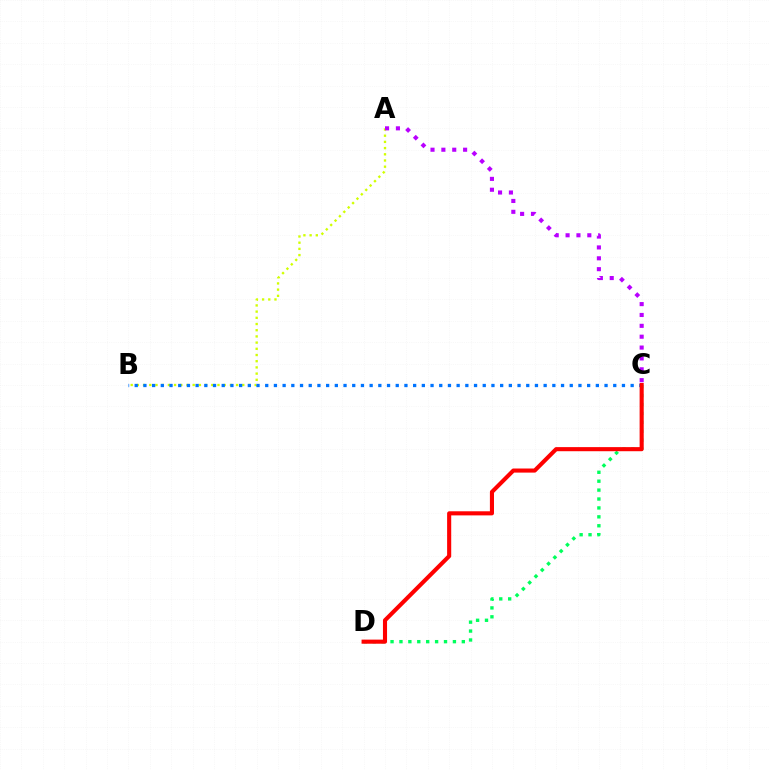{('C', 'D'): [{'color': '#00ff5c', 'line_style': 'dotted', 'thickness': 2.42}, {'color': '#ff0000', 'line_style': 'solid', 'thickness': 2.95}], ('A', 'B'): [{'color': '#d1ff00', 'line_style': 'dotted', 'thickness': 1.68}], ('A', 'C'): [{'color': '#b900ff', 'line_style': 'dotted', 'thickness': 2.95}], ('B', 'C'): [{'color': '#0074ff', 'line_style': 'dotted', 'thickness': 2.36}]}